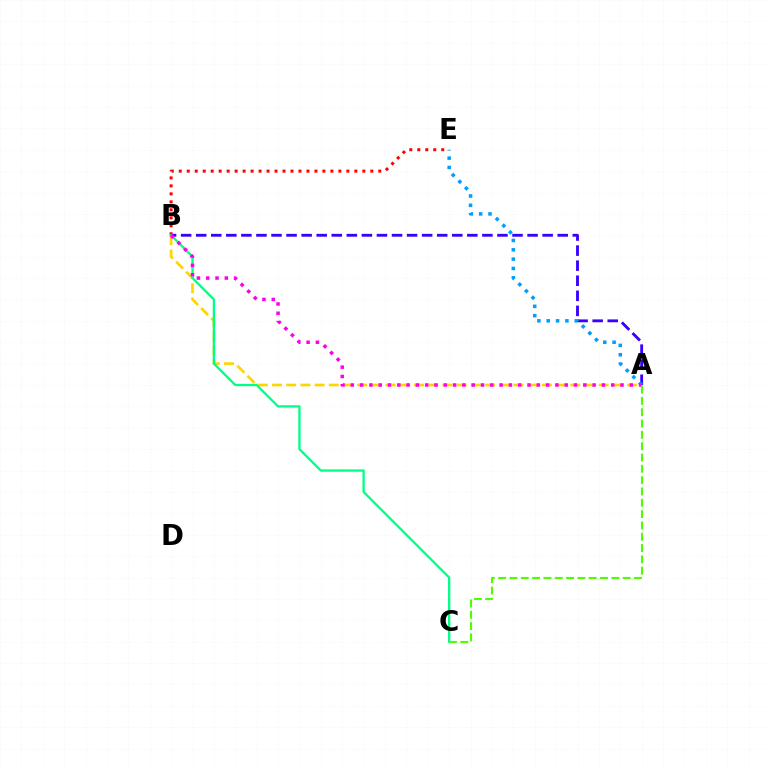{('B', 'E'): [{'color': '#ff0000', 'line_style': 'dotted', 'thickness': 2.17}], ('A', 'B'): [{'color': '#3700ff', 'line_style': 'dashed', 'thickness': 2.05}, {'color': '#ffd500', 'line_style': 'dashed', 'thickness': 1.93}, {'color': '#ff00ed', 'line_style': 'dotted', 'thickness': 2.53}], ('A', 'E'): [{'color': '#009eff', 'line_style': 'dotted', 'thickness': 2.54}], ('B', 'C'): [{'color': '#00ff86', 'line_style': 'solid', 'thickness': 1.66}], ('A', 'C'): [{'color': '#4fff00', 'line_style': 'dashed', 'thickness': 1.54}]}